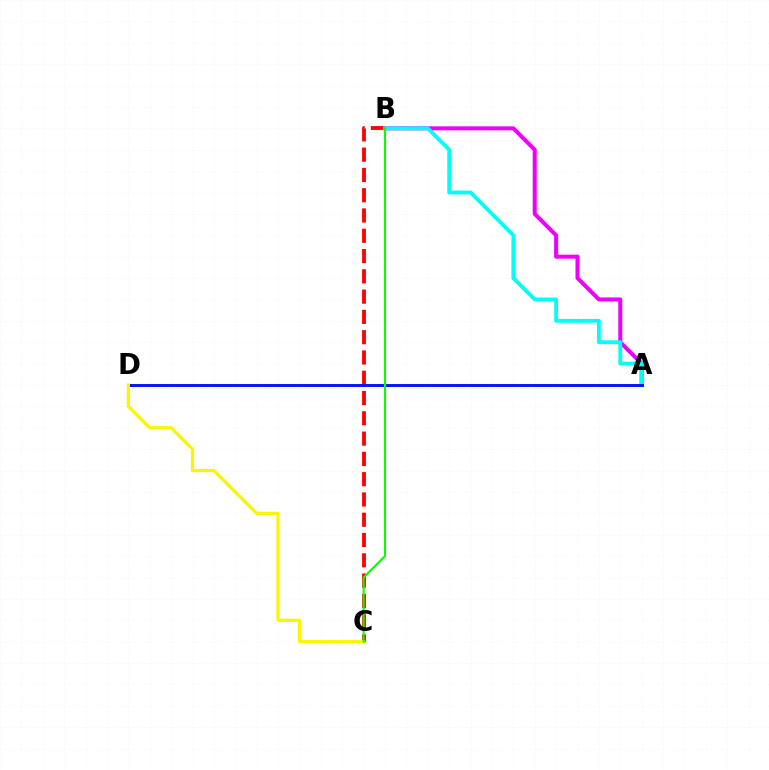{('A', 'B'): [{'color': '#ee00ff', 'line_style': 'solid', 'thickness': 2.89}, {'color': '#00fff6', 'line_style': 'solid', 'thickness': 2.75}], ('B', 'C'): [{'color': '#ff0000', 'line_style': 'dashed', 'thickness': 2.76}, {'color': '#08ff00', 'line_style': 'solid', 'thickness': 1.51}], ('A', 'D'): [{'color': '#0010ff', 'line_style': 'solid', 'thickness': 2.08}], ('C', 'D'): [{'color': '#fcf500', 'line_style': 'solid', 'thickness': 2.33}]}